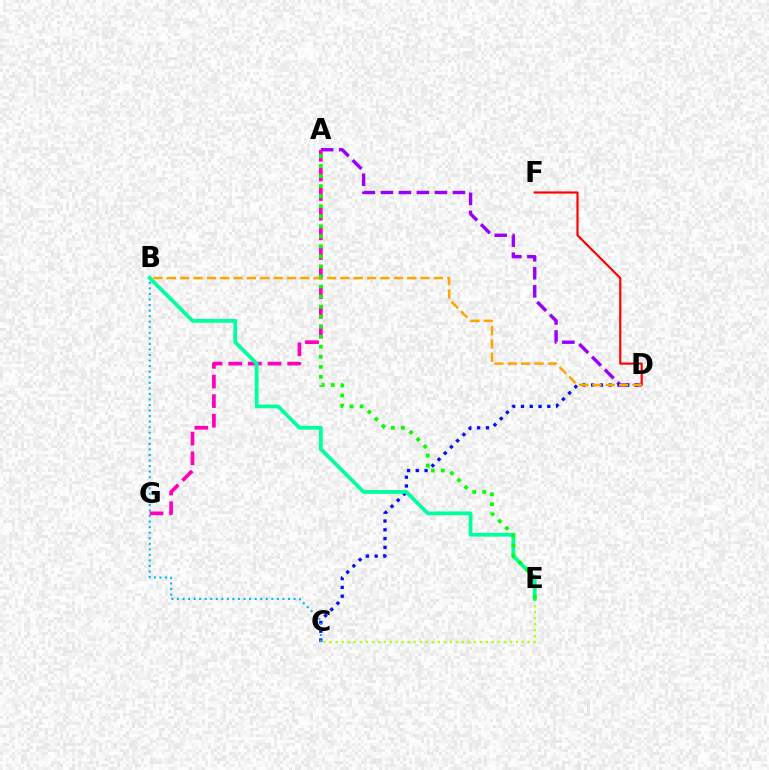{('A', 'D'): [{'color': '#9b00ff', 'line_style': 'dashed', 'thickness': 2.45}], ('D', 'F'): [{'color': '#ff0000', 'line_style': 'solid', 'thickness': 1.56}], ('C', 'D'): [{'color': '#0010ff', 'line_style': 'dotted', 'thickness': 2.39}], ('B', 'C'): [{'color': '#00b5ff', 'line_style': 'dotted', 'thickness': 1.51}], ('A', 'G'): [{'color': '#ff00bd', 'line_style': 'dashed', 'thickness': 2.67}], ('C', 'E'): [{'color': '#b3ff00', 'line_style': 'dotted', 'thickness': 1.63}], ('B', 'E'): [{'color': '#00ff9d', 'line_style': 'solid', 'thickness': 2.72}], ('B', 'D'): [{'color': '#ffa500', 'line_style': 'dashed', 'thickness': 1.81}], ('A', 'E'): [{'color': '#08ff00', 'line_style': 'dotted', 'thickness': 2.73}]}